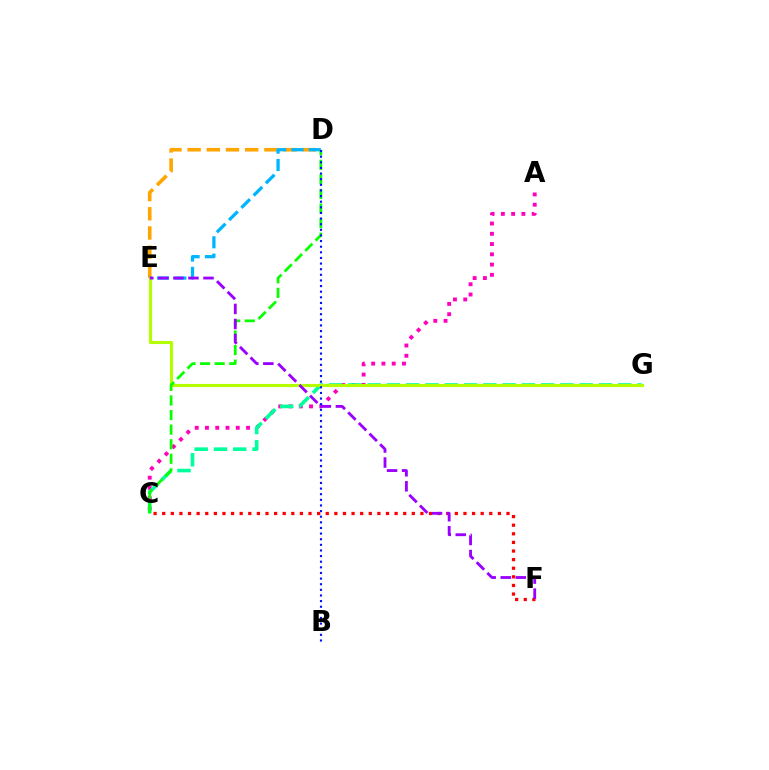{('A', 'C'): [{'color': '#ff00bd', 'line_style': 'dotted', 'thickness': 2.79}], ('D', 'E'): [{'color': '#ffa500', 'line_style': 'dashed', 'thickness': 2.61}, {'color': '#00b5ff', 'line_style': 'dashed', 'thickness': 2.35}], ('C', 'G'): [{'color': '#00ff9d', 'line_style': 'dashed', 'thickness': 2.62}], ('E', 'G'): [{'color': '#b3ff00', 'line_style': 'solid', 'thickness': 2.24}], ('C', 'D'): [{'color': '#08ff00', 'line_style': 'dashed', 'thickness': 1.98}], ('C', 'F'): [{'color': '#ff0000', 'line_style': 'dotted', 'thickness': 2.34}], ('E', 'F'): [{'color': '#9b00ff', 'line_style': 'dashed', 'thickness': 2.04}], ('B', 'D'): [{'color': '#0010ff', 'line_style': 'dotted', 'thickness': 1.53}]}